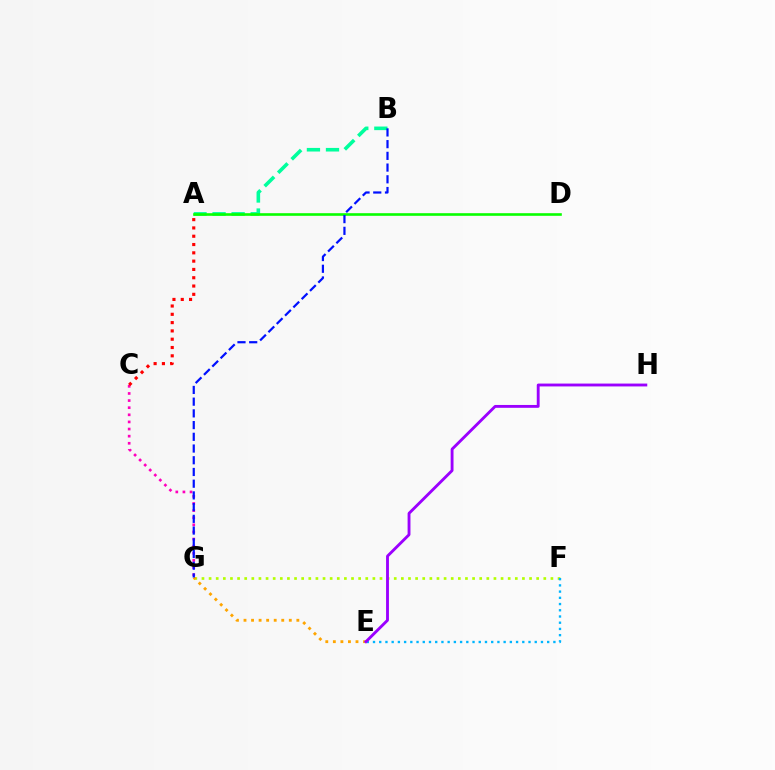{('F', 'G'): [{'color': '#b3ff00', 'line_style': 'dotted', 'thickness': 1.93}], ('E', 'F'): [{'color': '#00b5ff', 'line_style': 'dotted', 'thickness': 1.69}], ('C', 'G'): [{'color': '#ff00bd', 'line_style': 'dotted', 'thickness': 1.93}], ('E', 'G'): [{'color': '#ffa500', 'line_style': 'dotted', 'thickness': 2.05}], ('E', 'H'): [{'color': '#9b00ff', 'line_style': 'solid', 'thickness': 2.06}], ('A', 'B'): [{'color': '#00ff9d', 'line_style': 'dashed', 'thickness': 2.59}], ('A', 'D'): [{'color': '#08ff00', 'line_style': 'solid', 'thickness': 1.88}], ('A', 'C'): [{'color': '#ff0000', 'line_style': 'dotted', 'thickness': 2.26}], ('B', 'G'): [{'color': '#0010ff', 'line_style': 'dashed', 'thickness': 1.59}]}